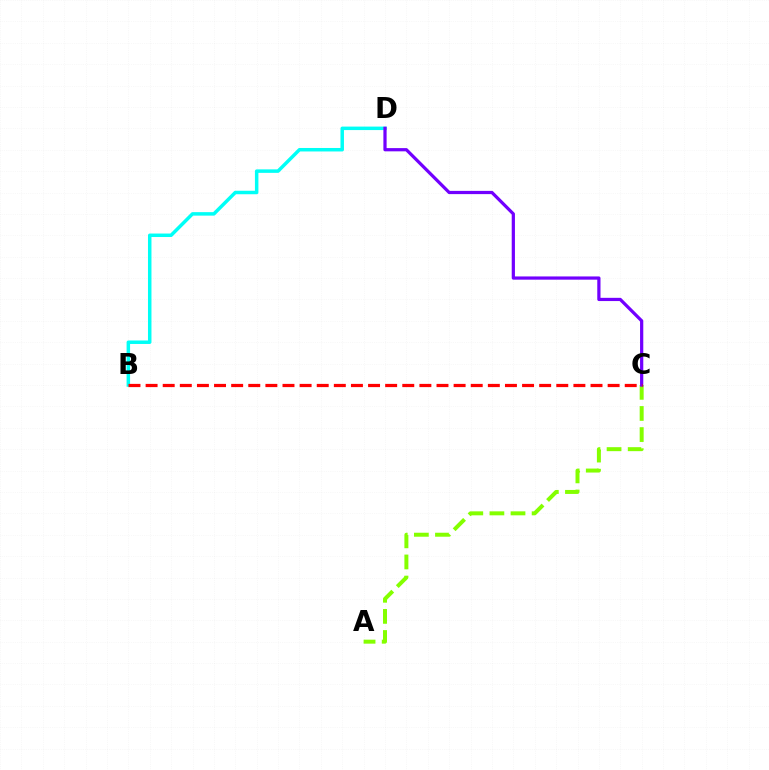{('B', 'D'): [{'color': '#00fff6', 'line_style': 'solid', 'thickness': 2.51}], ('A', 'C'): [{'color': '#84ff00', 'line_style': 'dashed', 'thickness': 2.87}], ('C', 'D'): [{'color': '#7200ff', 'line_style': 'solid', 'thickness': 2.32}], ('B', 'C'): [{'color': '#ff0000', 'line_style': 'dashed', 'thickness': 2.32}]}